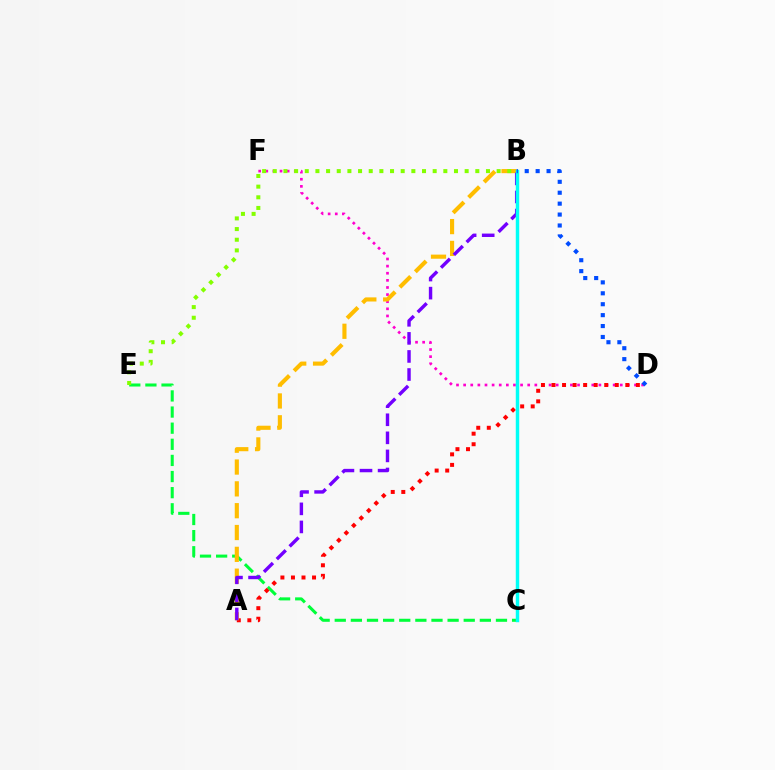{('C', 'E'): [{'color': '#00ff39', 'line_style': 'dashed', 'thickness': 2.19}], ('D', 'F'): [{'color': '#ff00cf', 'line_style': 'dotted', 'thickness': 1.93}], ('A', 'D'): [{'color': '#ff0000', 'line_style': 'dotted', 'thickness': 2.87}], ('A', 'B'): [{'color': '#ffbd00', 'line_style': 'dashed', 'thickness': 2.97}, {'color': '#7200ff', 'line_style': 'dashed', 'thickness': 2.45}], ('B', 'C'): [{'color': '#00fff6', 'line_style': 'solid', 'thickness': 2.49}], ('B', 'D'): [{'color': '#004bff', 'line_style': 'dotted', 'thickness': 2.97}], ('B', 'E'): [{'color': '#84ff00', 'line_style': 'dotted', 'thickness': 2.9}]}